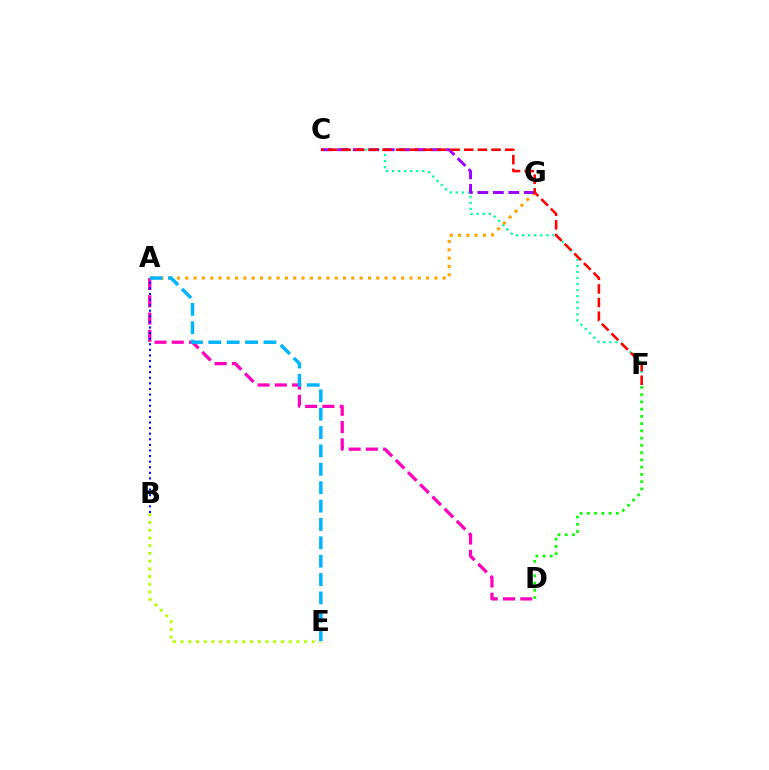{('C', 'F'): [{'color': '#00ff9d', 'line_style': 'dotted', 'thickness': 1.64}, {'color': '#ff0000', 'line_style': 'dashed', 'thickness': 1.85}], ('A', 'D'): [{'color': '#ff00bd', 'line_style': 'dashed', 'thickness': 2.34}], ('B', 'E'): [{'color': '#b3ff00', 'line_style': 'dotted', 'thickness': 2.1}], ('A', 'G'): [{'color': '#ffa500', 'line_style': 'dotted', 'thickness': 2.26}], ('C', 'G'): [{'color': '#9b00ff', 'line_style': 'dashed', 'thickness': 2.1}], ('A', 'B'): [{'color': '#0010ff', 'line_style': 'dotted', 'thickness': 1.52}], ('D', 'F'): [{'color': '#08ff00', 'line_style': 'dotted', 'thickness': 1.97}], ('A', 'E'): [{'color': '#00b5ff', 'line_style': 'dashed', 'thickness': 2.5}]}